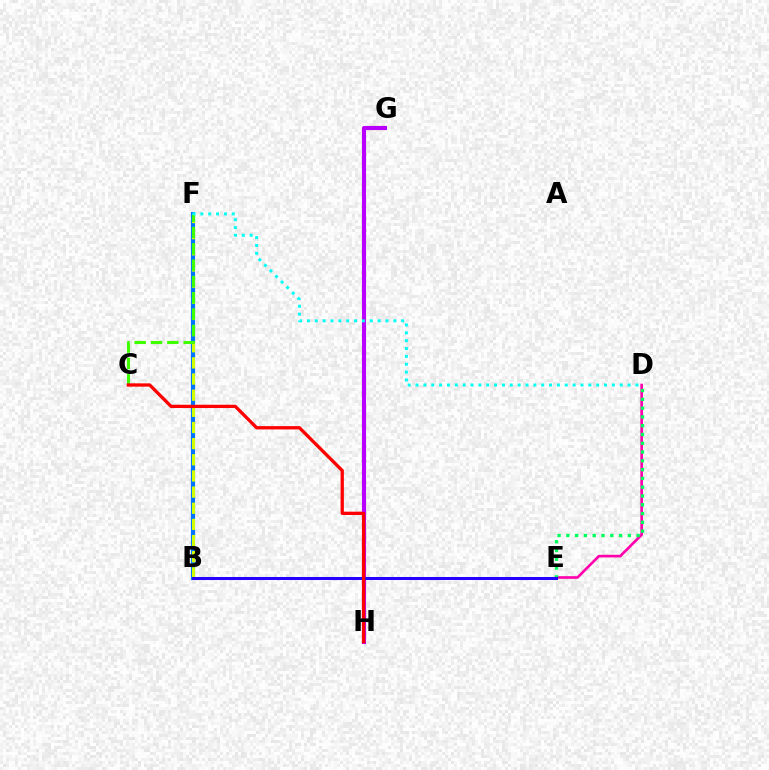{('G', 'H'): [{'color': '#ff9400', 'line_style': 'dotted', 'thickness': 2.99}, {'color': '#b900ff', 'line_style': 'solid', 'thickness': 2.95}], ('B', 'F'): [{'color': '#0074ff', 'line_style': 'solid', 'thickness': 3.0}, {'color': '#d1ff00', 'line_style': 'dashed', 'thickness': 2.19}], ('D', 'E'): [{'color': '#ff00ac', 'line_style': 'solid', 'thickness': 1.91}, {'color': '#00ff5c', 'line_style': 'dotted', 'thickness': 2.39}], ('C', 'F'): [{'color': '#3dff00', 'line_style': 'dashed', 'thickness': 2.22}], ('B', 'E'): [{'color': '#2500ff', 'line_style': 'solid', 'thickness': 2.17}], ('D', 'F'): [{'color': '#00fff6', 'line_style': 'dotted', 'thickness': 2.13}], ('C', 'H'): [{'color': '#ff0000', 'line_style': 'solid', 'thickness': 2.37}]}